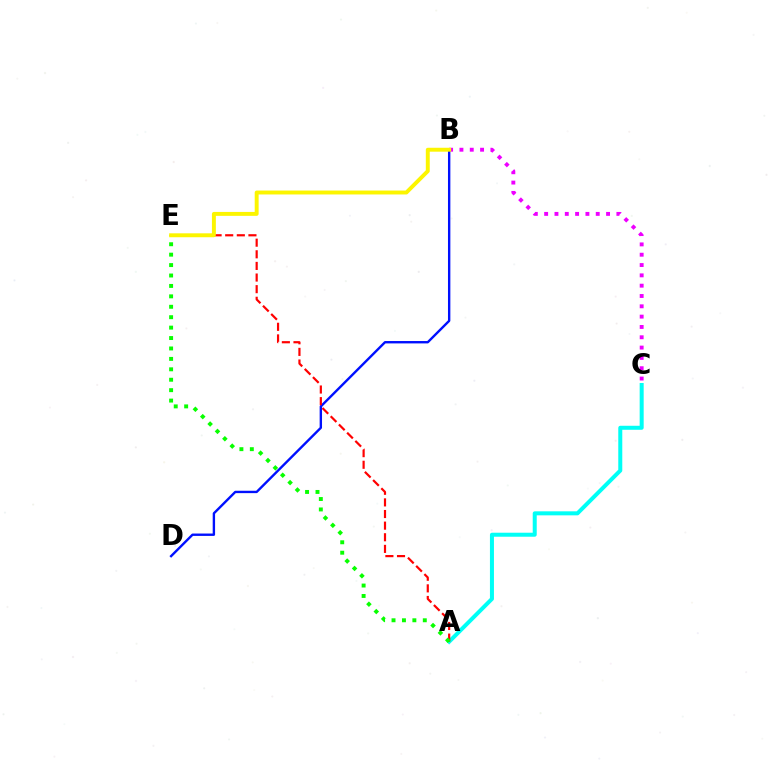{('A', 'C'): [{'color': '#00fff6', 'line_style': 'solid', 'thickness': 2.89}], ('B', 'C'): [{'color': '#ee00ff', 'line_style': 'dotted', 'thickness': 2.8}], ('B', 'D'): [{'color': '#0010ff', 'line_style': 'solid', 'thickness': 1.71}], ('A', 'E'): [{'color': '#ff0000', 'line_style': 'dashed', 'thickness': 1.58}, {'color': '#08ff00', 'line_style': 'dotted', 'thickness': 2.83}], ('B', 'E'): [{'color': '#fcf500', 'line_style': 'solid', 'thickness': 2.83}]}